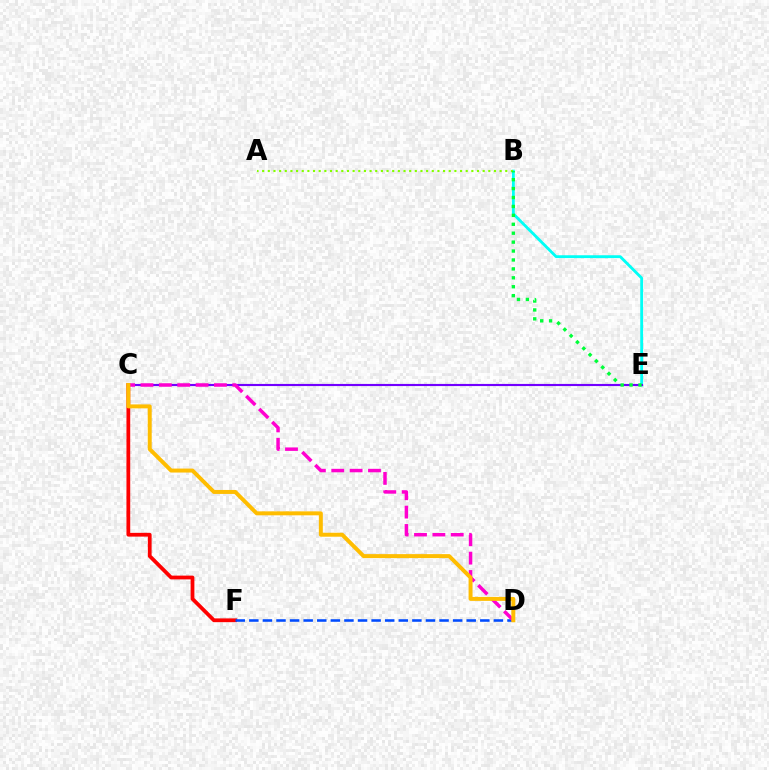{('B', 'E'): [{'color': '#00fff6', 'line_style': 'solid', 'thickness': 2.05}, {'color': '#00ff39', 'line_style': 'dotted', 'thickness': 2.42}], ('C', 'E'): [{'color': '#7200ff', 'line_style': 'solid', 'thickness': 1.54}], ('C', 'F'): [{'color': '#ff0000', 'line_style': 'solid', 'thickness': 2.71}], ('A', 'B'): [{'color': '#84ff00', 'line_style': 'dotted', 'thickness': 1.54}], ('D', 'F'): [{'color': '#004bff', 'line_style': 'dashed', 'thickness': 1.85}], ('C', 'D'): [{'color': '#ff00cf', 'line_style': 'dashed', 'thickness': 2.49}, {'color': '#ffbd00', 'line_style': 'solid', 'thickness': 2.86}]}